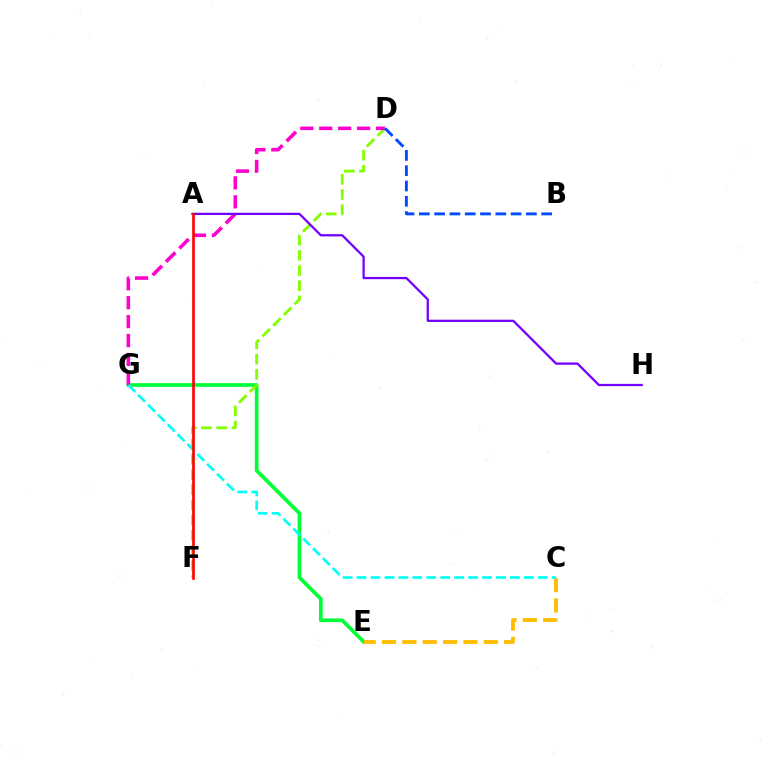{('E', 'G'): [{'color': '#00ff39', 'line_style': 'solid', 'thickness': 2.66}], ('D', 'F'): [{'color': '#84ff00', 'line_style': 'dashed', 'thickness': 2.06}], ('C', 'E'): [{'color': '#ffbd00', 'line_style': 'dashed', 'thickness': 2.76}], ('D', 'G'): [{'color': '#ff00cf', 'line_style': 'dashed', 'thickness': 2.57}], ('B', 'D'): [{'color': '#004bff', 'line_style': 'dashed', 'thickness': 2.08}], ('C', 'G'): [{'color': '#00fff6', 'line_style': 'dashed', 'thickness': 1.89}], ('A', 'H'): [{'color': '#7200ff', 'line_style': 'solid', 'thickness': 1.63}], ('A', 'F'): [{'color': '#ff0000', 'line_style': 'solid', 'thickness': 1.9}]}